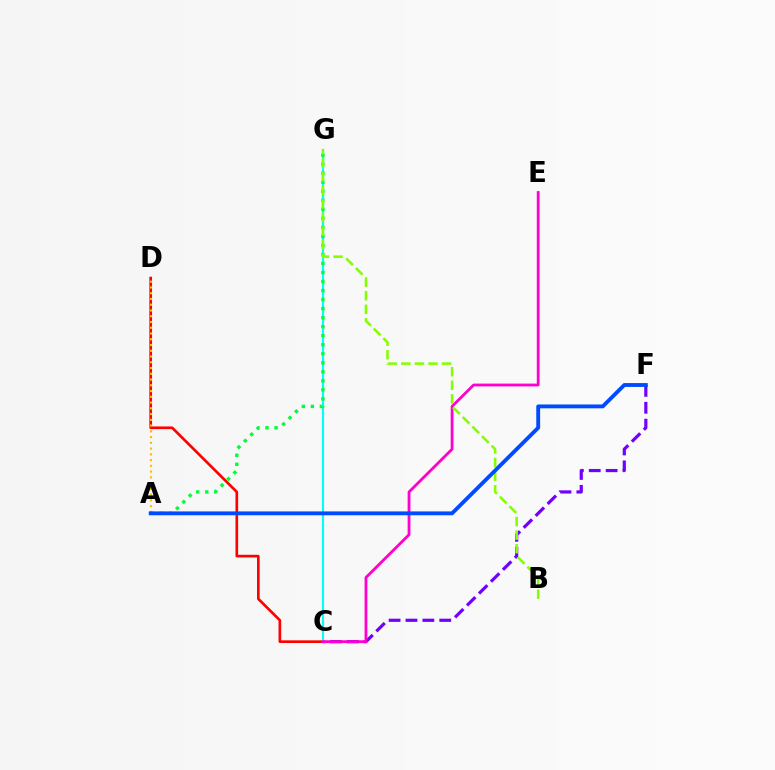{('C', 'F'): [{'color': '#7200ff', 'line_style': 'dashed', 'thickness': 2.29}], ('C', 'D'): [{'color': '#ff0000', 'line_style': 'solid', 'thickness': 1.92}], ('A', 'D'): [{'color': '#ffbd00', 'line_style': 'dotted', 'thickness': 1.56}], ('C', 'G'): [{'color': '#00fff6', 'line_style': 'solid', 'thickness': 1.54}], ('A', 'G'): [{'color': '#00ff39', 'line_style': 'dotted', 'thickness': 2.45}], ('C', 'E'): [{'color': '#ff00cf', 'line_style': 'solid', 'thickness': 2.02}], ('B', 'G'): [{'color': '#84ff00', 'line_style': 'dashed', 'thickness': 1.85}], ('A', 'F'): [{'color': '#004bff', 'line_style': 'solid', 'thickness': 2.77}]}